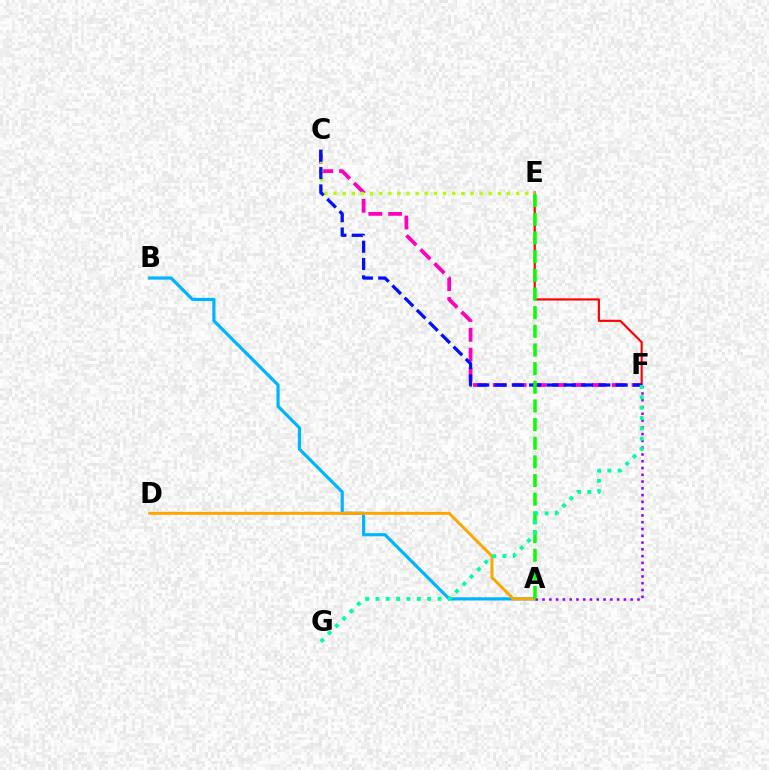{('E', 'F'): [{'color': '#ff0000', 'line_style': 'solid', 'thickness': 1.56}], ('C', 'F'): [{'color': '#ff00bd', 'line_style': 'dashed', 'thickness': 2.7}, {'color': '#0010ff', 'line_style': 'dashed', 'thickness': 2.35}], ('A', 'B'): [{'color': '#00b5ff', 'line_style': 'solid', 'thickness': 2.29}], ('A', 'D'): [{'color': '#ffa500', 'line_style': 'solid', 'thickness': 2.13}], ('A', 'F'): [{'color': '#9b00ff', 'line_style': 'dotted', 'thickness': 1.84}], ('C', 'E'): [{'color': '#b3ff00', 'line_style': 'dotted', 'thickness': 2.48}], ('A', 'E'): [{'color': '#08ff00', 'line_style': 'dashed', 'thickness': 2.53}], ('F', 'G'): [{'color': '#00ff9d', 'line_style': 'dotted', 'thickness': 2.81}]}